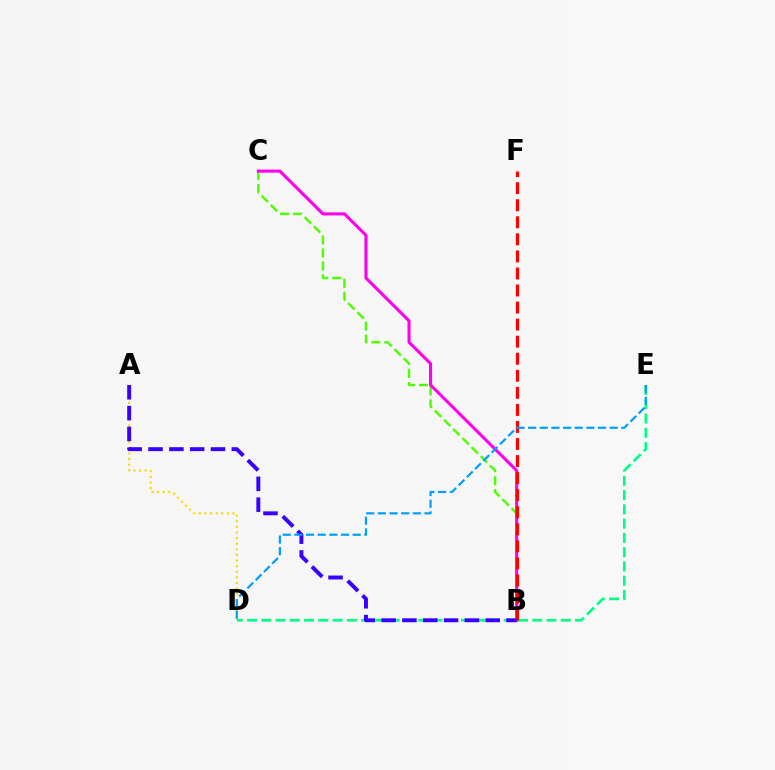{('B', 'C'): [{'color': '#4fff00', 'line_style': 'dashed', 'thickness': 1.76}, {'color': '#ff00ed', 'line_style': 'solid', 'thickness': 2.21}], ('D', 'E'): [{'color': '#00ff86', 'line_style': 'dashed', 'thickness': 1.94}, {'color': '#009eff', 'line_style': 'dashed', 'thickness': 1.58}], ('A', 'D'): [{'color': '#ffd500', 'line_style': 'dotted', 'thickness': 1.53}], ('B', 'F'): [{'color': '#ff0000', 'line_style': 'dashed', 'thickness': 2.32}], ('A', 'B'): [{'color': '#3700ff', 'line_style': 'dashed', 'thickness': 2.83}]}